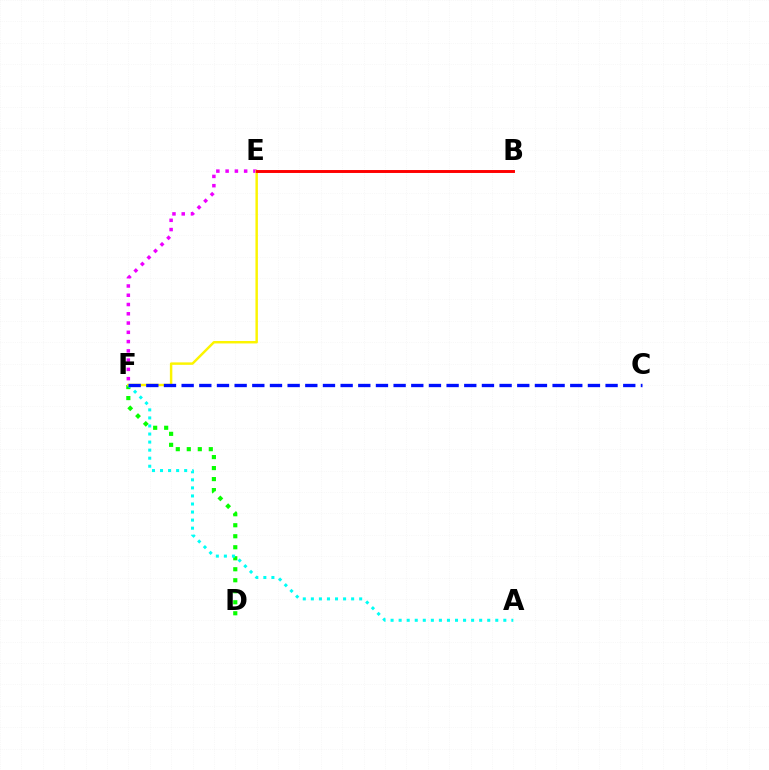{('D', 'F'): [{'color': '#08ff00', 'line_style': 'dotted', 'thickness': 2.99}], ('A', 'F'): [{'color': '#00fff6', 'line_style': 'dotted', 'thickness': 2.19}], ('E', 'F'): [{'color': '#ee00ff', 'line_style': 'dotted', 'thickness': 2.52}, {'color': '#fcf500', 'line_style': 'solid', 'thickness': 1.77}], ('C', 'F'): [{'color': '#0010ff', 'line_style': 'dashed', 'thickness': 2.4}], ('B', 'E'): [{'color': '#ff0000', 'line_style': 'solid', 'thickness': 2.11}]}